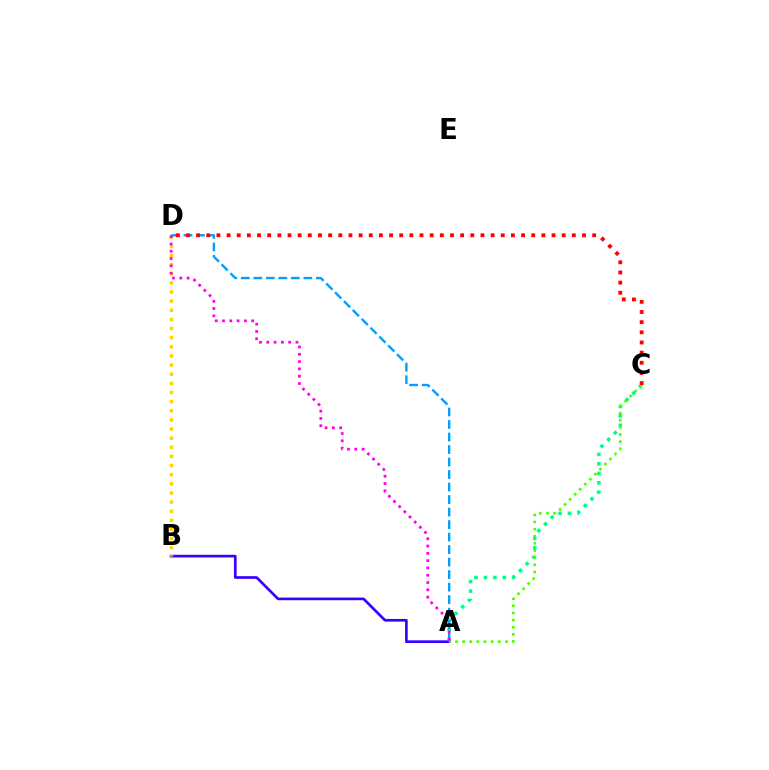{('A', 'B'): [{'color': '#3700ff', 'line_style': 'solid', 'thickness': 1.92}], ('A', 'C'): [{'color': '#00ff86', 'line_style': 'dotted', 'thickness': 2.57}, {'color': '#4fff00', 'line_style': 'dotted', 'thickness': 1.94}], ('B', 'D'): [{'color': '#ffd500', 'line_style': 'dotted', 'thickness': 2.48}], ('A', 'D'): [{'color': '#009eff', 'line_style': 'dashed', 'thickness': 1.7}, {'color': '#ff00ed', 'line_style': 'dotted', 'thickness': 1.98}], ('C', 'D'): [{'color': '#ff0000', 'line_style': 'dotted', 'thickness': 2.76}]}